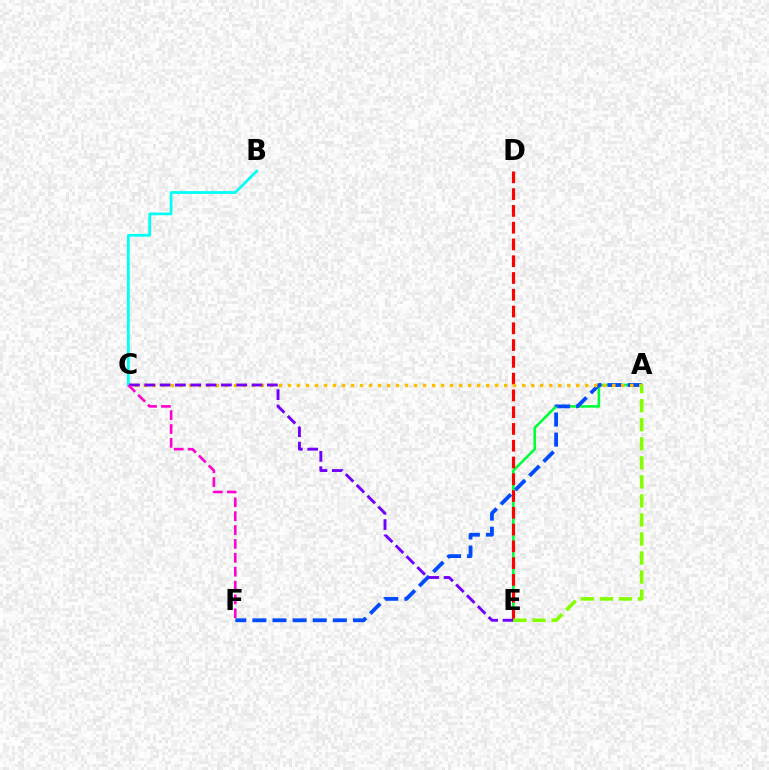{('A', 'E'): [{'color': '#00ff39', 'line_style': 'solid', 'thickness': 1.88}, {'color': '#84ff00', 'line_style': 'dashed', 'thickness': 2.59}], ('A', 'F'): [{'color': '#004bff', 'line_style': 'dashed', 'thickness': 2.73}], ('D', 'E'): [{'color': '#ff0000', 'line_style': 'dashed', 'thickness': 2.28}], ('A', 'C'): [{'color': '#ffbd00', 'line_style': 'dotted', 'thickness': 2.45}], ('B', 'C'): [{'color': '#00fff6', 'line_style': 'solid', 'thickness': 1.98}], ('C', 'E'): [{'color': '#7200ff', 'line_style': 'dashed', 'thickness': 2.08}], ('C', 'F'): [{'color': '#ff00cf', 'line_style': 'dashed', 'thickness': 1.89}]}